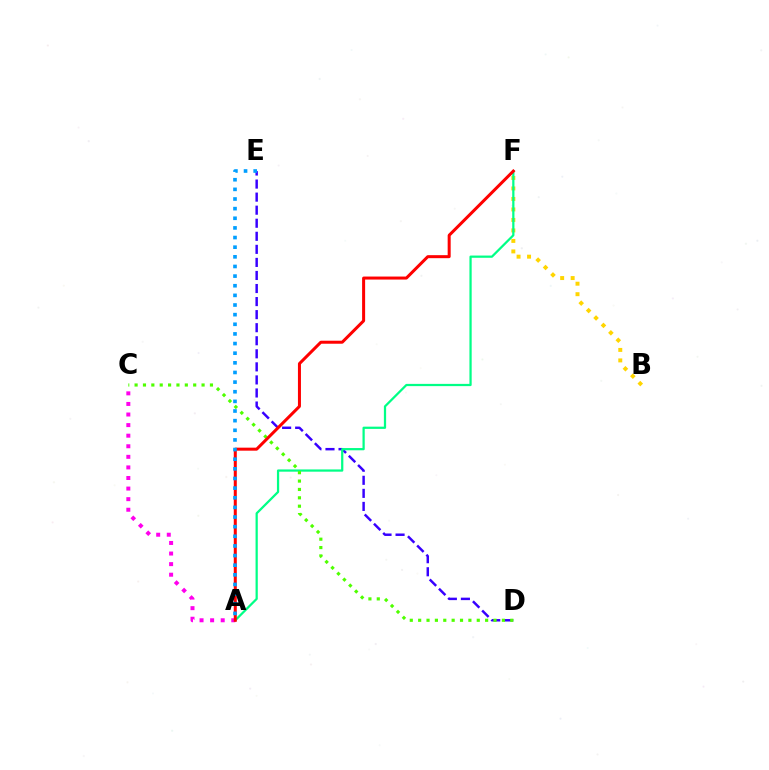{('A', 'C'): [{'color': '#ff00ed', 'line_style': 'dotted', 'thickness': 2.87}], ('B', 'F'): [{'color': '#ffd500', 'line_style': 'dotted', 'thickness': 2.85}], ('D', 'E'): [{'color': '#3700ff', 'line_style': 'dashed', 'thickness': 1.77}], ('A', 'F'): [{'color': '#00ff86', 'line_style': 'solid', 'thickness': 1.61}, {'color': '#ff0000', 'line_style': 'solid', 'thickness': 2.17}], ('C', 'D'): [{'color': '#4fff00', 'line_style': 'dotted', 'thickness': 2.27}], ('A', 'E'): [{'color': '#009eff', 'line_style': 'dotted', 'thickness': 2.62}]}